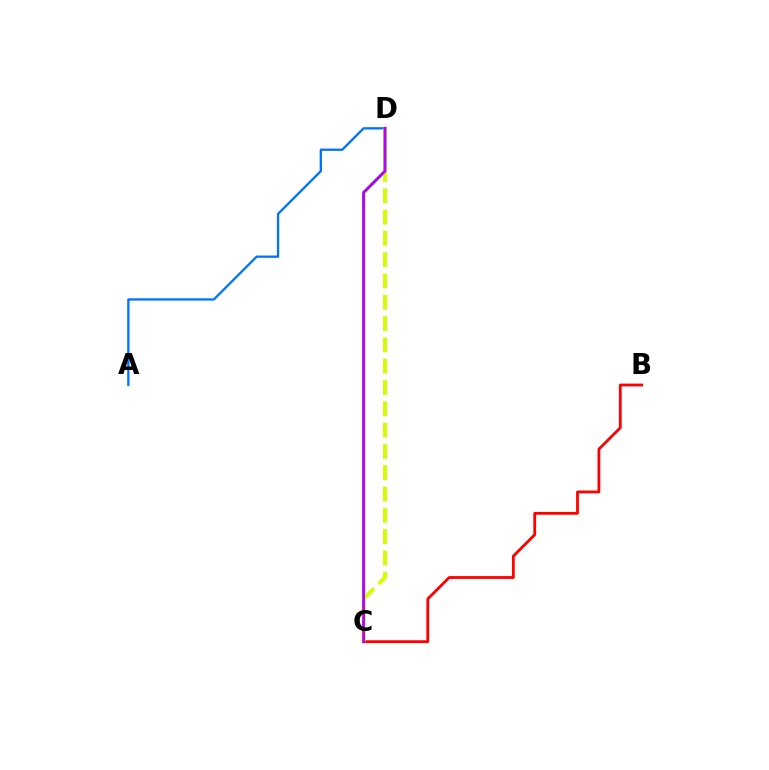{('A', 'D'): [{'color': '#0074ff', 'line_style': 'solid', 'thickness': 1.66}], ('C', 'D'): [{'color': '#00ff5c', 'line_style': 'solid', 'thickness': 2.07}, {'color': '#d1ff00', 'line_style': 'dashed', 'thickness': 2.89}, {'color': '#b900ff', 'line_style': 'solid', 'thickness': 2.04}], ('B', 'C'): [{'color': '#ff0000', 'line_style': 'solid', 'thickness': 2.02}]}